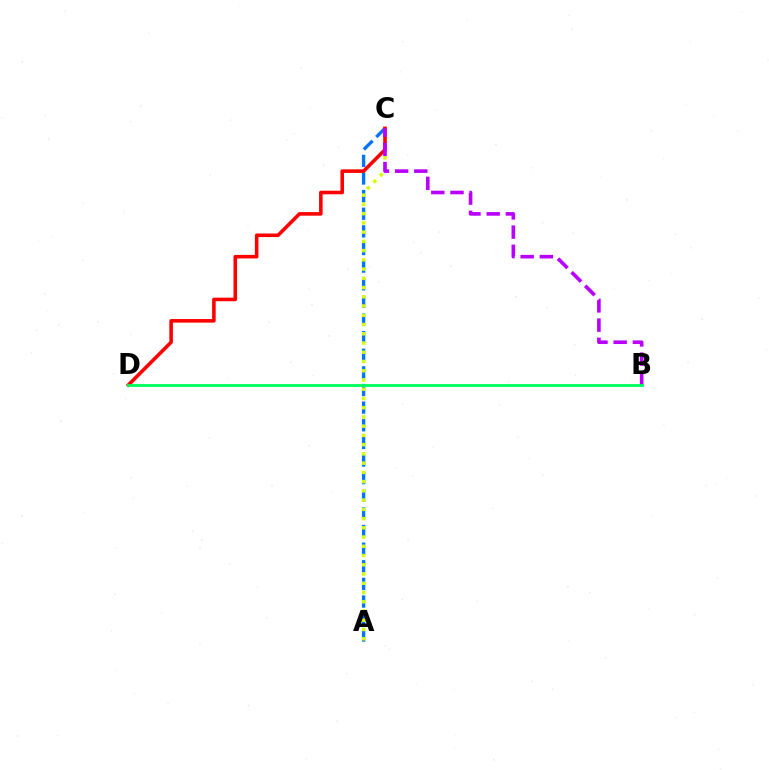{('A', 'C'): [{'color': '#0074ff', 'line_style': 'dashed', 'thickness': 2.39}, {'color': '#d1ff00', 'line_style': 'dotted', 'thickness': 2.51}], ('C', 'D'): [{'color': '#ff0000', 'line_style': 'solid', 'thickness': 2.57}], ('B', 'C'): [{'color': '#b900ff', 'line_style': 'dashed', 'thickness': 2.61}], ('B', 'D'): [{'color': '#00ff5c', 'line_style': 'solid', 'thickness': 2.02}]}